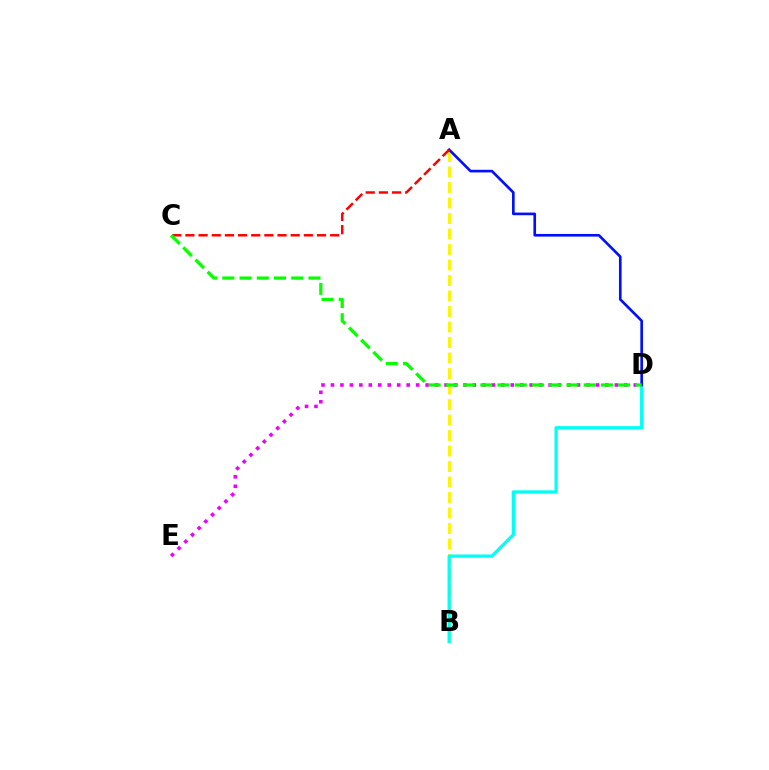{('A', 'B'): [{'color': '#fcf500', 'line_style': 'dashed', 'thickness': 2.11}], ('D', 'E'): [{'color': '#ee00ff', 'line_style': 'dotted', 'thickness': 2.57}], ('B', 'D'): [{'color': '#00fff6', 'line_style': 'solid', 'thickness': 2.35}], ('A', 'D'): [{'color': '#0010ff', 'line_style': 'solid', 'thickness': 1.9}], ('A', 'C'): [{'color': '#ff0000', 'line_style': 'dashed', 'thickness': 1.79}], ('C', 'D'): [{'color': '#08ff00', 'line_style': 'dashed', 'thickness': 2.34}]}